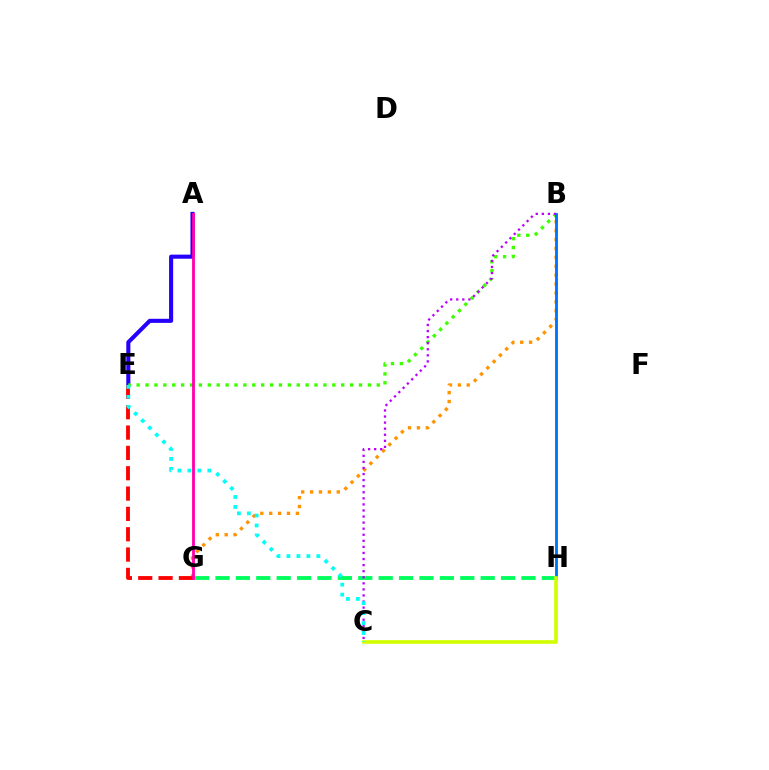{('A', 'E'): [{'color': '#2500ff', 'line_style': 'solid', 'thickness': 2.94}], ('G', 'H'): [{'color': '#00ff5c', 'line_style': 'dashed', 'thickness': 2.77}], ('B', 'G'): [{'color': '#ff9400', 'line_style': 'dotted', 'thickness': 2.42}], ('B', 'E'): [{'color': '#3dff00', 'line_style': 'dotted', 'thickness': 2.42}], ('B', 'H'): [{'color': '#0074ff', 'line_style': 'solid', 'thickness': 2.05}], ('B', 'C'): [{'color': '#b900ff', 'line_style': 'dotted', 'thickness': 1.65}], ('E', 'G'): [{'color': '#ff0000', 'line_style': 'dashed', 'thickness': 2.76}], ('C', 'H'): [{'color': '#d1ff00', 'line_style': 'solid', 'thickness': 2.62}], ('A', 'G'): [{'color': '#ff00ac', 'line_style': 'solid', 'thickness': 2.03}], ('C', 'E'): [{'color': '#00fff6', 'line_style': 'dotted', 'thickness': 2.71}]}